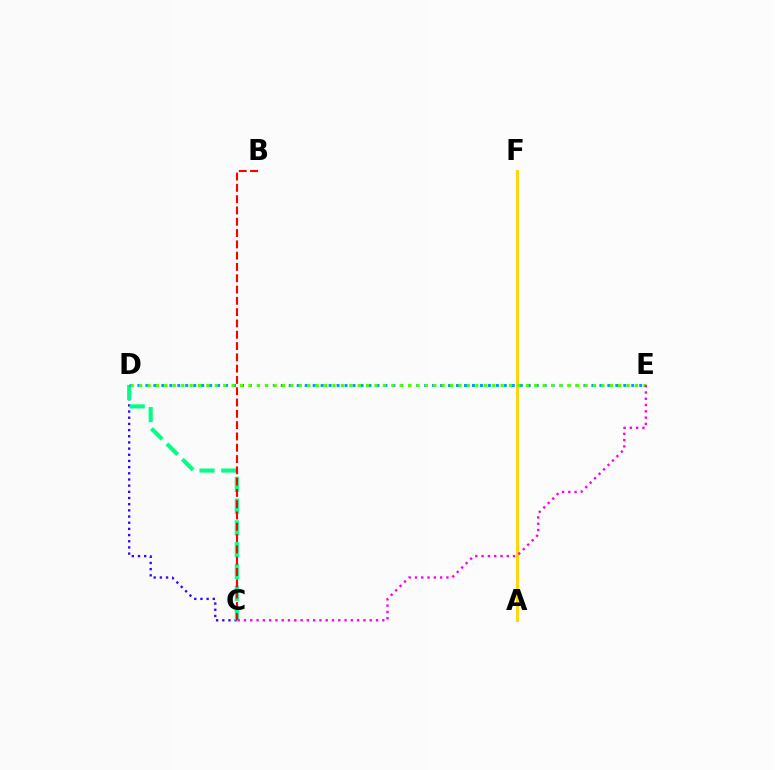{('A', 'F'): [{'color': '#ffd500', 'line_style': 'solid', 'thickness': 2.08}], ('C', 'D'): [{'color': '#3700ff', 'line_style': 'dotted', 'thickness': 1.68}, {'color': '#00ff86', 'line_style': 'dashed', 'thickness': 2.96}], ('B', 'C'): [{'color': '#ff0000', 'line_style': 'dashed', 'thickness': 1.53}], ('D', 'E'): [{'color': '#009eff', 'line_style': 'dotted', 'thickness': 2.16}, {'color': '#4fff00', 'line_style': 'dotted', 'thickness': 2.28}], ('C', 'E'): [{'color': '#ff00ed', 'line_style': 'dotted', 'thickness': 1.71}]}